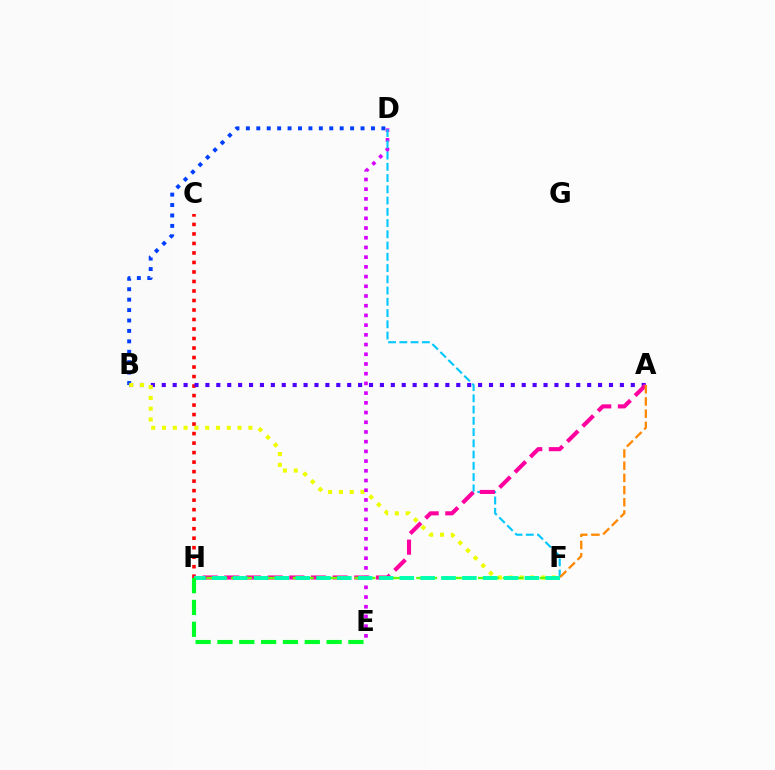{('B', 'D'): [{'color': '#003fff', 'line_style': 'dotted', 'thickness': 2.83}], ('C', 'H'): [{'color': '#ff0000', 'line_style': 'dotted', 'thickness': 2.58}], ('A', 'B'): [{'color': '#4f00ff', 'line_style': 'dotted', 'thickness': 2.96}], ('B', 'F'): [{'color': '#eeff00', 'line_style': 'dotted', 'thickness': 2.93}], ('D', 'E'): [{'color': '#d600ff', 'line_style': 'dotted', 'thickness': 2.64}], ('D', 'F'): [{'color': '#00c7ff', 'line_style': 'dashed', 'thickness': 1.53}], ('A', 'H'): [{'color': '#ff00a0', 'line_style': 'dashed', 'thickness': 2.94}], ('F', 'H'): [{'color': '#66ff00', 'line_style': 'dashed', 'thickness': 1.68}, {'color': '#00ffaf', 'line_style': 'dashed', 'thickness': 2.83}], ('E', 'H'): [{'color': '#00ff27', 'line_style': 'dashed', 'thickness': 2.97}], ('A', 'F'): [{'color': '#ff8800', 'line_style': 'dashed', 'thickness': 1.66}]}